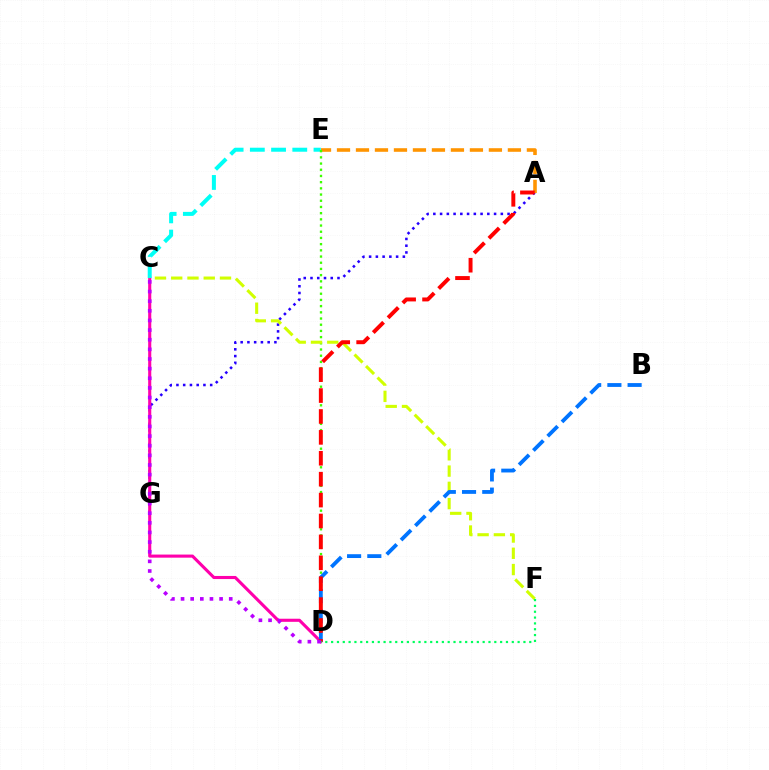{('A', 'G'): [{'color': '#2500ff', 'line_style': 'dotted', 'thickness': 1.83}], ('C', 'D'): [{'color': '#ff00ac', 'line_style': 'solid', 'thickness': 2.23}, {'color': '#b900ff', 'line_style': 'dotted', 'thickness': 2.62}], ('A', 'E'): [{'color': '#ff9400', 'line_style': 'dashed', 'thickness': 2.58}], ('C', 'E'): [{'color': '#00fff6', 'line_style': 'dashed', 'thickness': 2.88}], ('D', 'E'): [{'color': '#3dff00', 'line_style': 'dotted', 'thickness': 1.68}], ('C', 'F'): [{'color': '#d1ff00', 'line_style': 'dashed', 'thickness': 2.21}], ('B', 'D'): [{'color': '#0074ff', 'line_style': 'dashed', 'thickness': 2.75}], ('A', 'D'): [{'color': '#ff0000', 'line_style': 'dashed', 'thickness': 2.84}], ('D', 'F'): [{'color': '#00ff5c', 'line_style': 'dotted', 'thickness': 1.58}]}